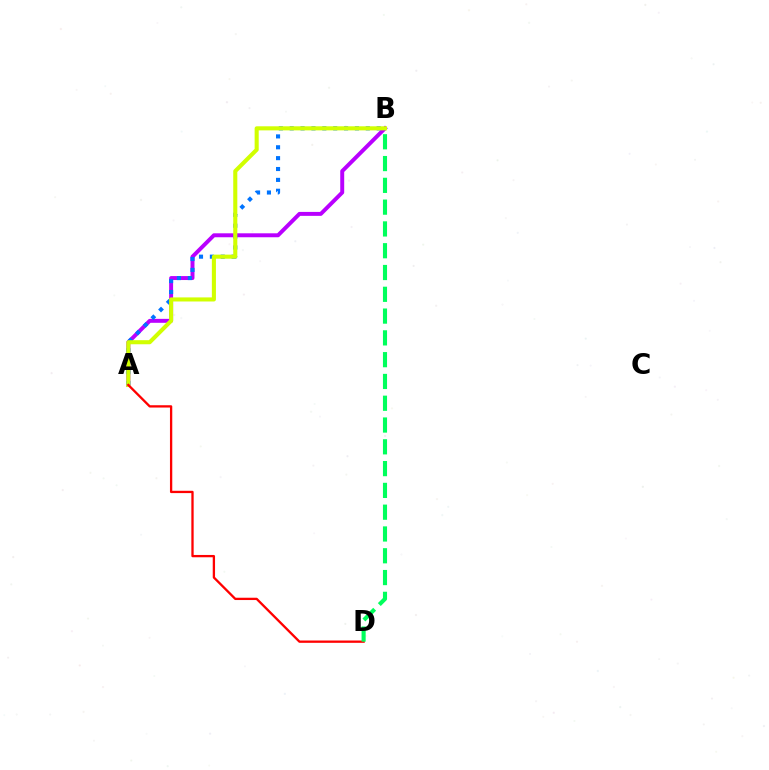{('A', 'B'): [{'color': '#b900ff', 'line_style': 'solid', 'thickness': 2.84}, {'color': '#0074ff', 'line_style': 'dotted', 'thickness': 2.95}, {'color': '#d1ff00', 'line_style': 'solid', 'thickness': 2.94}], ('A', 'D'): [{'color': '#ff0000', 'line_style': 'solid', 'thickness': 1.66}], ('B', 'D'): [{'color': '#00ff5c', 'line_style': 'dashed', 'thickness': 2.96}]}